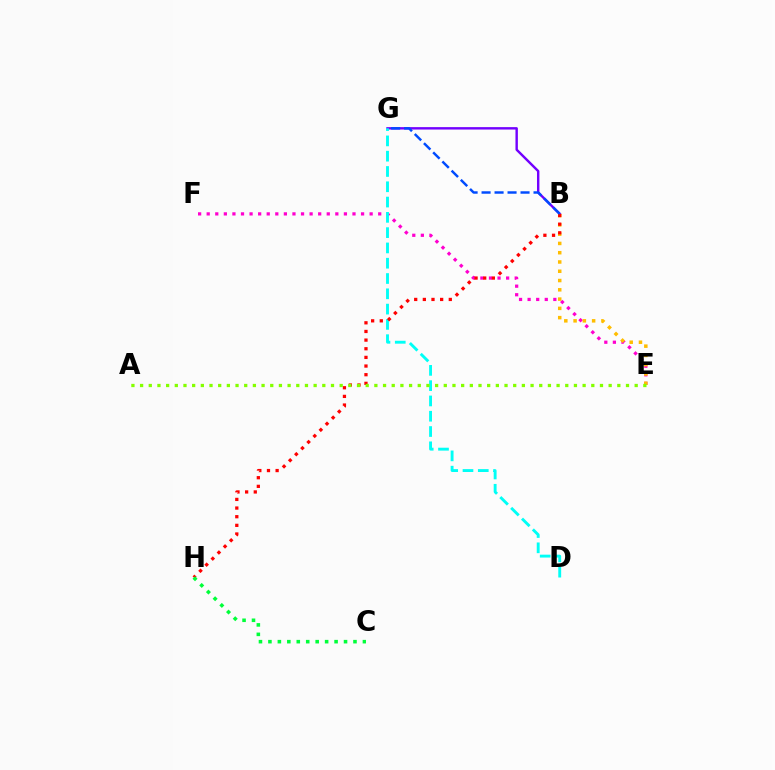{('B', 'G'): [{'color': '#7200ff', 'line_style': 'solid', 'thickness': 1.74}, {'color': '#004bff', 'line_style': 'dashed', 'thickness': 1.76}], ('E', 'F'): [{'color': '#ff00cf', 'line_style': 'dotted', 'thickness': 2.33}], ('D', 'G'): [{'color': '#00fff6', 'line_style': 'dashed', 'thickness': 2.08}], ('B', 'E'): [{'color': '#ffbd00', 'line_style': 'dotted', 'thickness': 2.52}], ('B', 'H'): [{'color': '#ff0000', 'line_style': 'dotted', 'thickness': 2.35}], ('A', 'E'): [{'color': '#84ff00', 'line_style': 'dotted', 'thickness': 2.36}], ('C', 'H'): [{'color': '#00ff39', 'line_style': 'dotted', 'thickness': 2.57}]}